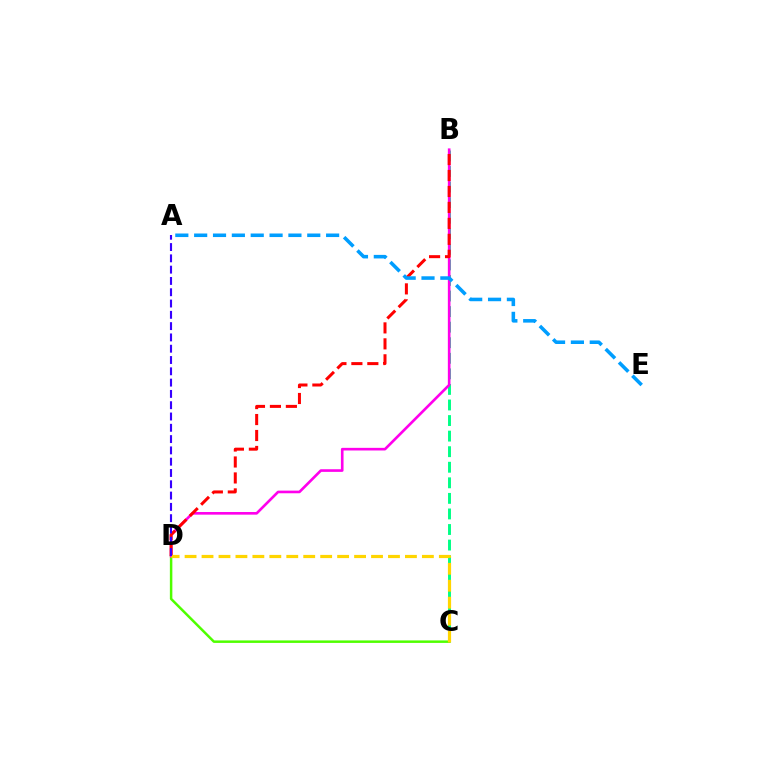{('B', 'C'): [{'color': '#00ff86', 'line_style': 'dashed', 'thickness': 2.11}], ('C', 'D'): [{'color': '#4fff00', 'line_style': 'solid', 'thickness': 1.79}, {'color': '#ffd500', 'line_style': 'dashed', 'thickness': 2.3}], ('B', 'D'): [{'color': '#ff00ed', 'line_style': 'solid', 'thickness': 1.9}, {'color': '#ff0000', 'line_style': 'dashed', 'thickness': 2.17}], ('A', 'E'): [{'color': '#009eff', 'line_style': 'dashed', 'thickness': 2.56}], ('A', 'D'): [{'color': '#3700ff', 'line_style': 'dashed', 'thickness': 1.53}]}